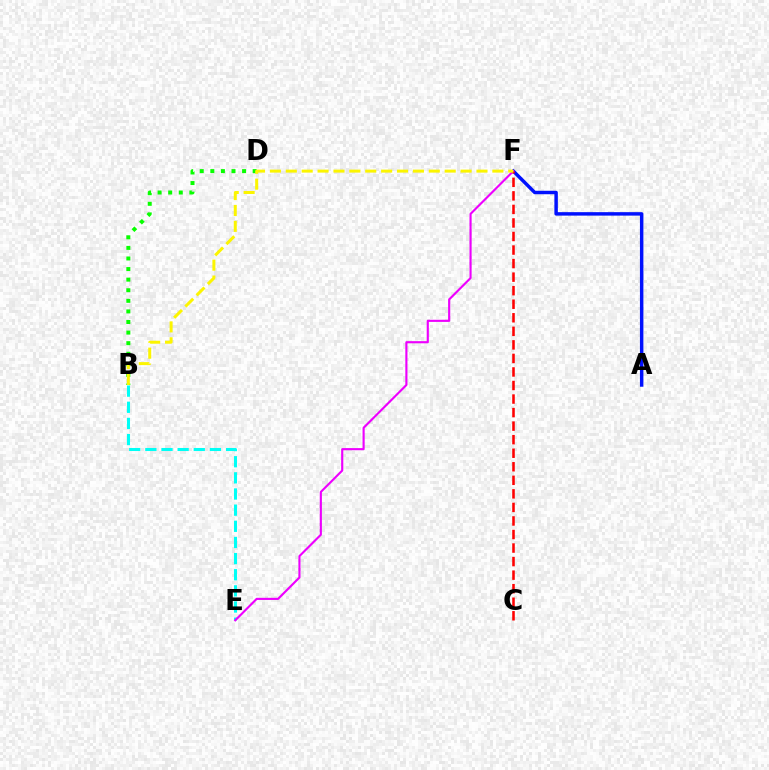{('A', 'F'): [{'color': '#0010ff', 'line_style': 'solid', 'thickness': 2.49}], ('B', 'D'): [{'color': '#08ff00', 'line_style': 'dotted', 'thickness': 2.88}], ('B', 'E'): [{'color': '#00fff6', 'line_style': 'dashed', 'thickness': 2.19}], ('E', 'F'): [{'color': '#ee00ff', 'line_style': 'solid', 'thickness': 1.54}], ('C', 'F'): [{'color': '#ff0000', 'line_style': 'dashed', 'thickness': 1.84}], ('B', 'F'): [{'color': '#fcf500', 'line_style': 'dashed', 'thickness': 2.16}]}